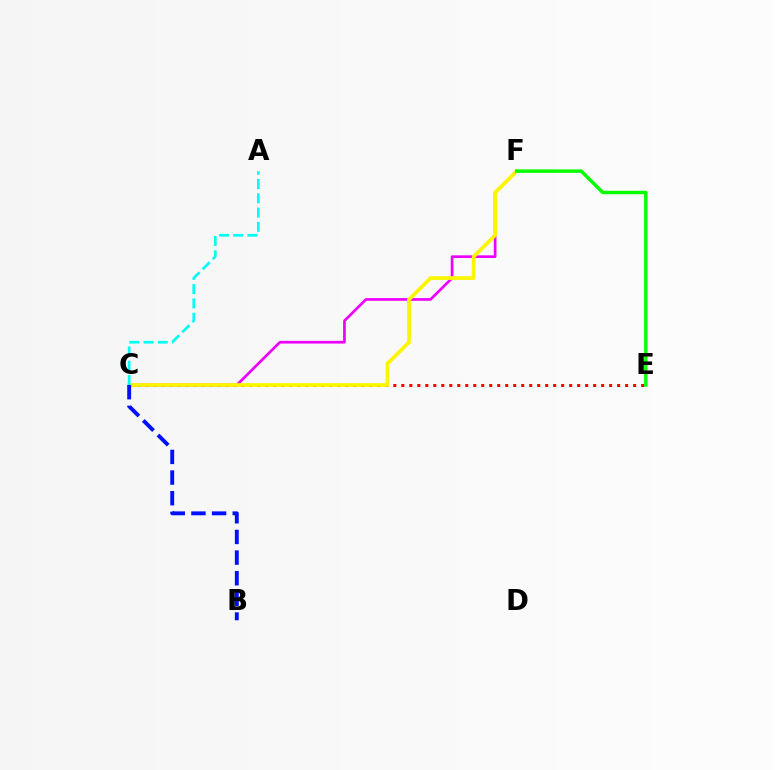{('C', 'E'): [{'color': '#ff0000', 'line_style': 'dotted', 'thickness': 2.17}], ('C', 'F'): [{'color': '#ee00ff', 'line_style': 'solid', 'thickness': 1.94}, {'color': '#fcf500', 'line_style': 'solid', 'thickness': 2.68}], ('A', 'C'): [{'color': '#00fff6', 'line_style': 'dashed', 'thickness': 1.94}], ('B', 'C'): [{'color': '#0010ff', 'line_style': 'dashed', 'thickness': 2.81}], ('E', 'F'): [{'color': '#08ff00', 'line_style': 'solid', 'thickness': 2.5}]}